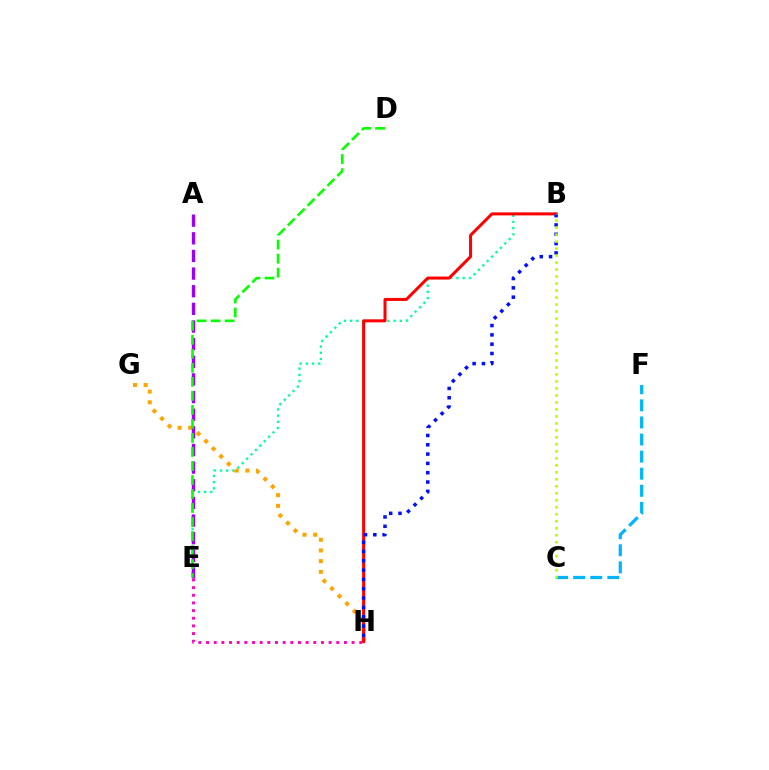{('B', 'E'): [{'color': '#00ff9d', 'line_style': 'dotted', 'thickness': 1.69}], ('G', 'H'): [{'color': '#ffa500', 'line_style': 'dotted', 'thickness': 2.91}], ('A', 'E'): [{'color': '#9b00ff', 'line_style': 'dashed', 'thickness': 2.4}], ('C', 'F'): [{'color': '#00b5ff', 'line_style': 'dashed', 'thickness': 2.32}], ('B', 'H'): [{'color': '#ff0000', 'line_style': 'solid', 'thickness': 2.17}, {'color': '#0010ff', 'line_style': 'dotted', 'thickness': 2.53}], ('D', 'E'): [{'color': '#08ff00', 'line_style': 'dashed', 'thickness': 1.9}], ('B', 'C'): [{'color': '#b3ff00', 'line_style': 'dotted', 'thickness': 1.9}], ('E', 'H'): [{'color': '#ff00bd', 'line_style': 'dotted', 'thickness': 2.08}]}